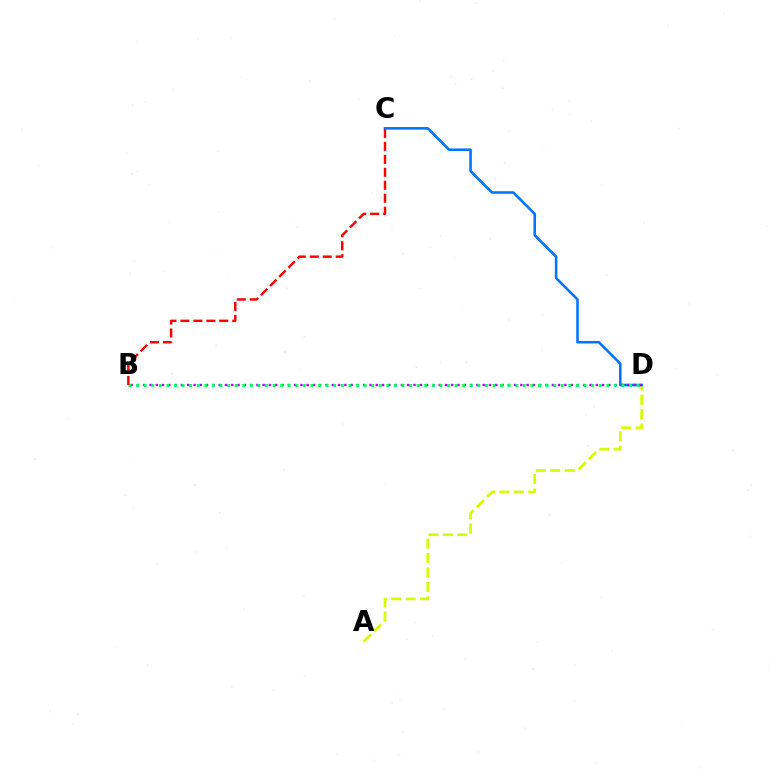{('A', 'D'): [{'color': '#d1ff00', 'line_style': 'dashed', 'thickness': 1.96}], ('C', 'D'): [{'color': '#0074ff', 'line_style': 'solid', 'thickness': 1.84}], ('B', 'D'): [{'color': '#b900ff', 'line_style': 'dotted', 'thickness': 1.71}, {'color': '#00ff5c', 'line_style': 'dotted', 'thickness': 2.06}], ('B', 'C'): [{'color': '#ff0000', 'line_style': 'dashed', 'thickness': 1.76}]}